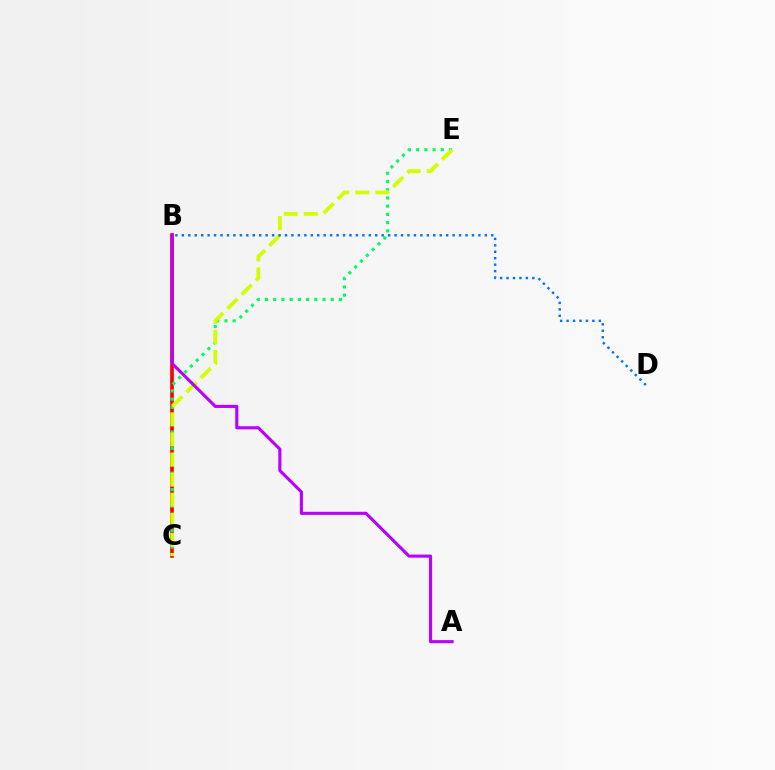{('B', 'C'): [{'color': '#ff0000', 'line_style': 'solid', 'thickness': 2.63}], ('C', 'E'): [{'color': '#00ff5c', 'line_style': 'dotted', 'thickness': 2.23}, {'color': '#d1ff00', 'line_style': 'dashed', 'thickness': 2.73}], ('B', 'D'): [{'color': '#0074ff', 'line_style': 'dotted', 'thickness': 1.75}], ('A', 'B'): [{'color': '#b900ff', 'line_style': 'solid', 'thickness': 2.24}]}